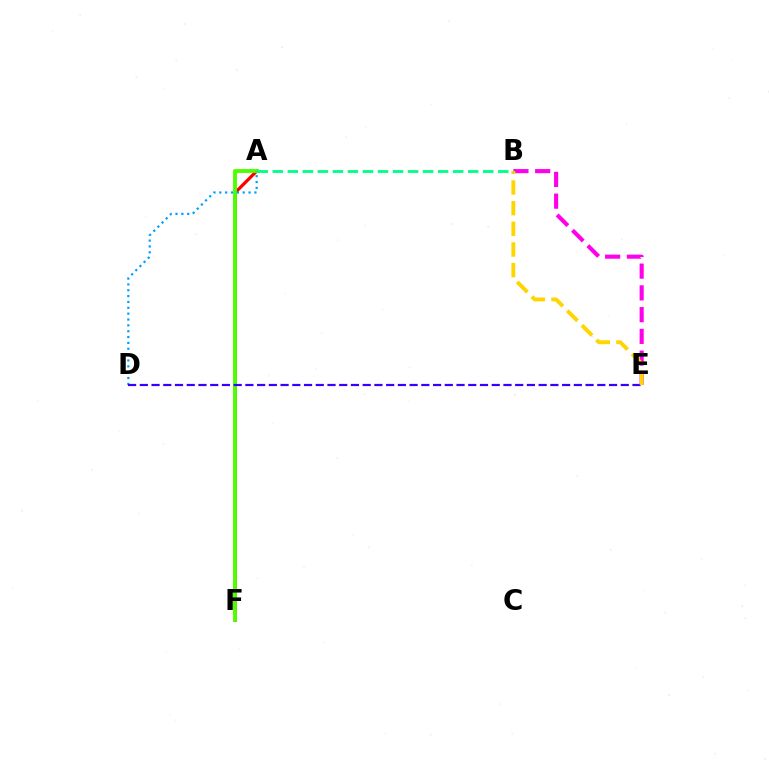{('B', 'E'): [{'color': '#ff00ed', 'line_style': 'dashed', 'thickness': 2.95}, {'color': '#ffd500', 'line_style': 'dashed', 'thickness': 2.81}], ('A', 'F'): [{'color': '#ff0000', 'line_style': 'solid', 'thickness': 2.32}, {'color': '#4fff00', 'line_style': 'solid', 'thickness': 2.78}], ('A', 'D'): [{'color': '#009eff', 'line_style': 'dotted', 'thickness': 1.59}], ('D', 'E'): [{'color': '#3700ff', 'line_style': 'dashed', 'thickness': 1.59}], ('A', 'B'): [{'color': '#00ff86', 'line_style': 'dashed', 'thickness': 2.04}]}